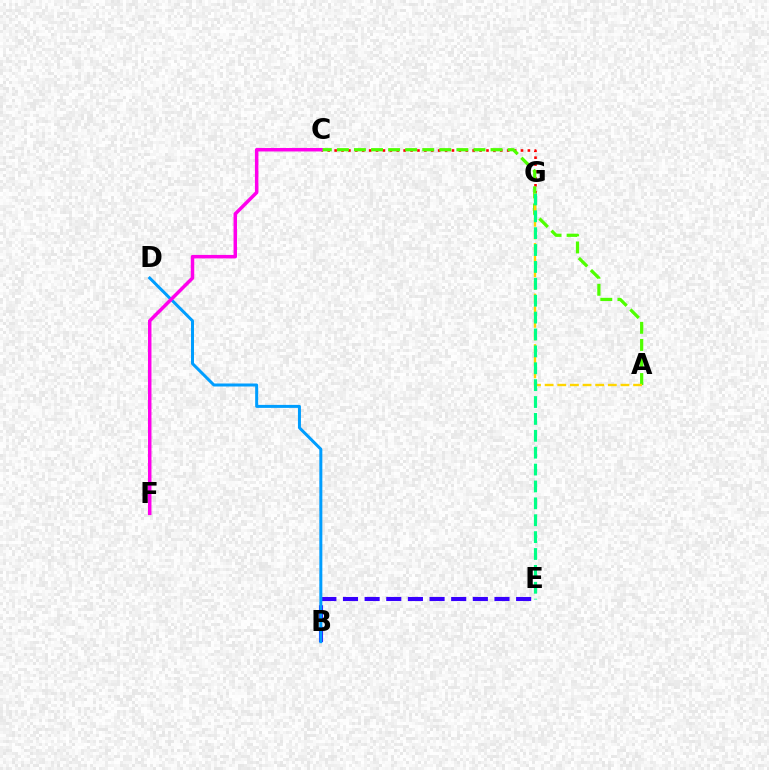{('C', 'G'): [{'color': '#ff0000', 'line_style': 'dotted', 'thickness': 1.88}], ('A', 'C'): [{'color': '#4fff00', 'line_style': 'dashed', 'thickness': 2.32}], ('B', 'E'): [{'color': '#3700ff', 'line_style': 'dashed', 'thickness': 2.94}], ('B', 'D'): [{'color': '#009eff', 'line_style': 'solid', 'thickness': 2.16}], ('A', 'G'): [{'color': '#ffd500', 'line_style': 'dashed', 'thickness': 1.72}], ('C', 'F'): [{'color': '#ff00ed', 'line_style': 'solid', 'thickness': 2.51}], ('E', 'G'): [{'color': '#00ff86', 'line_style': 'dashed', 'thickness': 2.29}]}